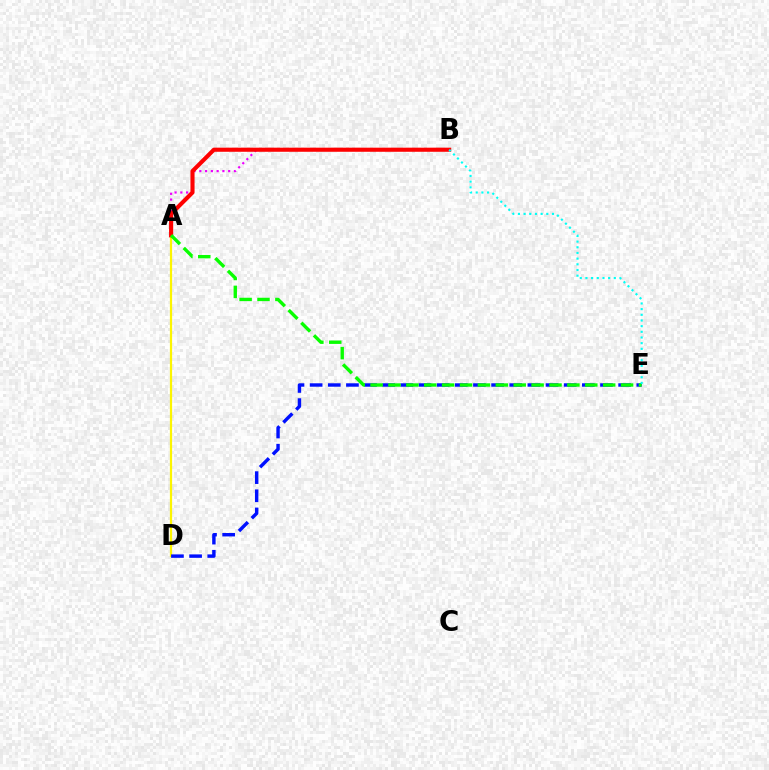{('A', 'D'): [{'color': '#fcf500', 'line_style': 'solid', 'thickness': 1.6}], ('D', 'E'): [{'color': '#0010ff', 'line_style': 'dashed', 'thickness': 2.47}], ('A', 'B'): [{'color': '#ee00ff', 'line_style': 'dotted', 'thickness': 1.57}, {'color': '#ff0000', 'line_style': 'solid', 'thickness': 2.96}], ('A', 'E'): [{'color': '#08ff00', 'line_style': 'dashed', 'thickness': 2.43}], ('B', 'E'): [{'color': '#00fff6', 'line_style': 'dotted', 'thickness': 1.54}]}